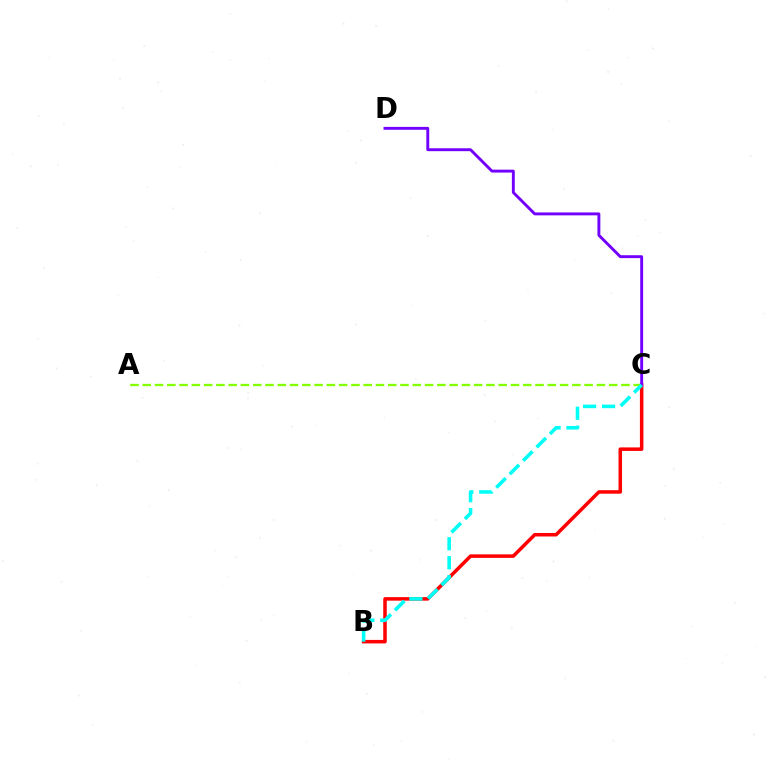{('B', 'C'): [{'color': '#ff0000', 'line_style': 'solid', 'thickness': 2.53}, {'color': '#00fff6', 'line_style': 'dashed', 'thickness': 2.58}], ('A', 'C'): [{'color': '#84ff00', 'line_style': 'dashed', 'thickness': 1.67}], ('C', 'D'): [{'color': '#7200ff', 'line_style': 'solid', 'thickness': 2.09}]}